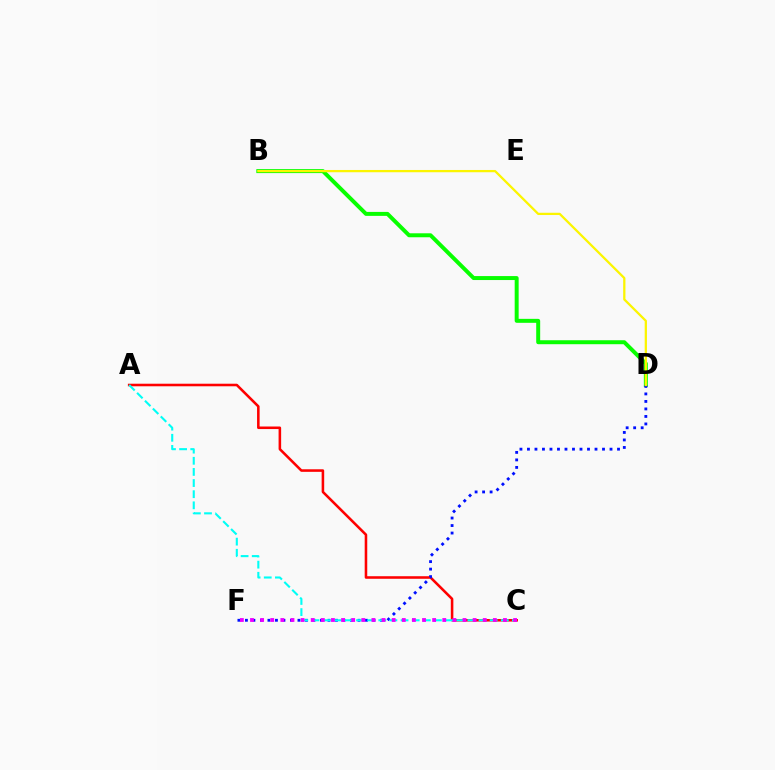{('A', 'C'): [{'color': '#ff0000', 'line_style': 'solid', 'thickness': 1.84}, {'color': '#00fff6', 'line_style': 'dashed', 'thickness': 1.51}], ('B', 'D'): [{'color': '#08ff00', 'line_style': 'solid', 'thickness': 2.86}, {'color': '#fcf500', 'line_style': 'solid', 'thickness': 1.63}], ('D', 'F'): [{'color': '#0010ff', 'line_style': 'dotted', 'thickness': 2.04}], ('C', 'F'): [{'color': '#ee00ff', 'line_style': 'dotted', 'thickness': 2.75}]}